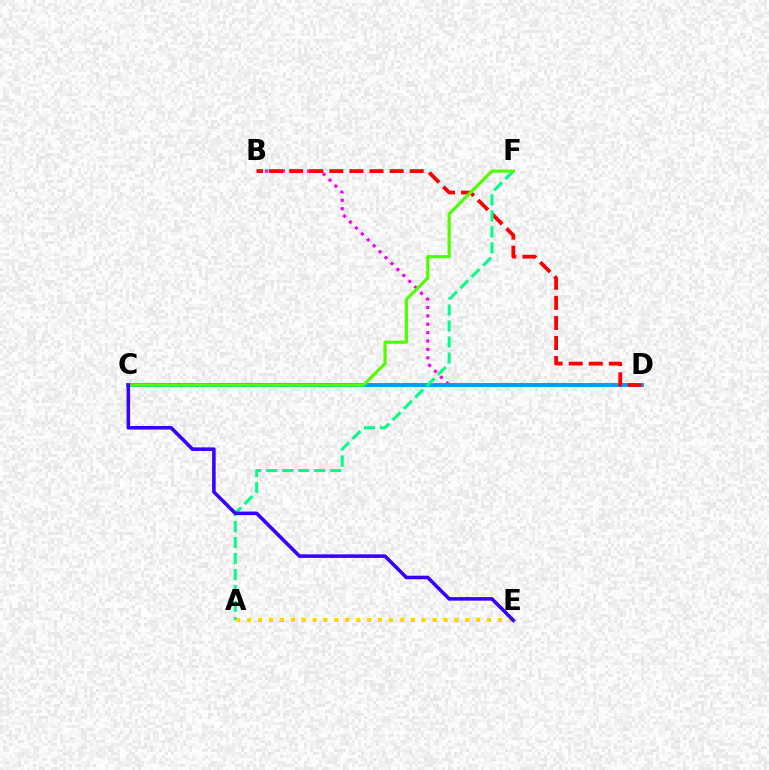{('B', 'D'): [{'color': '#ff00ed', 'line_style': 'dotted', 'thickness': 2.28}, {'color': '#ff0000', 'line_style': 'dashed', 'thickness': 2.73}], ('C', 'D'): [{'color': '#009eff', 'line_style': 'solid', 'thickness': 2.82}], ('A', 'F'): [{'color': '#00ff86', 'line_style': 'dashed', 'thickness': 2.17}], ('C', 'F'): [{'color': '#4fff00', 'line_style': 'solid', 'thickness': 2.27}], ('A', 'E'): [{'color': '#ffd500', 'line_style': 'dotted', 'thickness': 2.96}], ('C', 'E'): [{'color': '#3700ff', 'line_style': 'solid', 'thickness': 2.56}]}